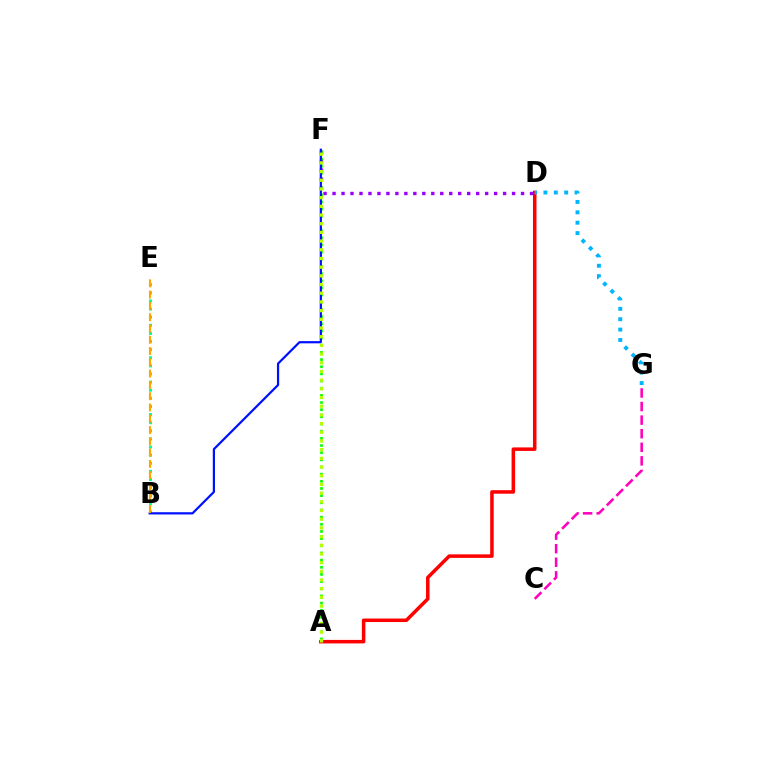{('B', 'E'): [{'color': '#00ff9d', 'line_style': 'dotted', 'thickness': 2.21}, {'color': '#ffa500', 'line_style': 'dashed', 'thickness': 1.53}], ('D', 'F'): [{'color': '#9b00ff', 'line_style': 'dotted', 'thickness': 2.44}], ('C', 'G'): [{'color': '#ff00bd', 'line_style': 'dashed', 'thickness': 1.84}], ('A', 'D'): [{'color': '#ff0000', 'line_style': 'solid', 'thickness': 2.53}], ('A', 'F'): [{'color': '#08ff00', 'line_style': 'dotted', 'thickness': 1.95}, {'color': '#b3ff00', 'line_style': 'dotted', 'thickness': 2.36}], ('B', 'F'): [{'color': '#0010ff', 'line_style': 'solid', 'thickness': 1.59}], ('D', 'G'): [{'color': '#00b5ff', 'line_style': 'dotted', 'thickness': 2.82}]}